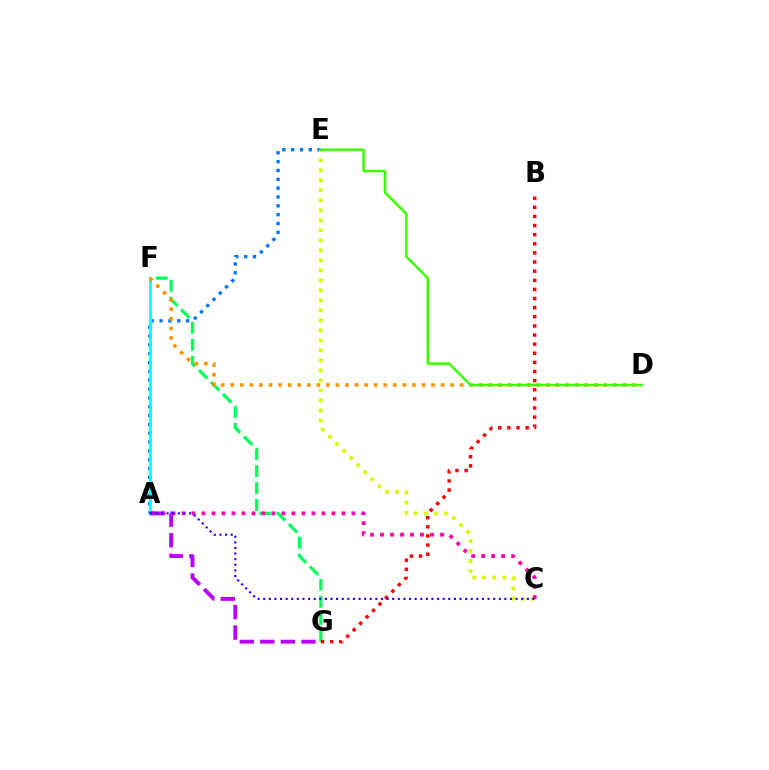{('A', 'E'): [{'color': '#0074ff', 'line_style': 'dotted', 'thickness': 2.4}], ('C', 'E'): [{'color': '#d1ff00', 'line_style': 'dotted', 'thickness': 2.72}], ('F', 'G'): [{'color': '#00ff5c', 'line_style': 'dashed', 'thickness': 2.31}], ('A', 'C'): [{'color': '#ff00ac', 'line_style': 'dotted', 'thickness': 2.72}, {'color': '#2500ff', 'line_style': 'dotted', 'thickness': 1.52}], ('B', 'G'): [{'color': '#ff0000', 'line_style': 'dotted', 'thickness': 2.48}], ('A', 'F'): [{'color': '#00fff6', 'line_style': 'solid', 'thickness': 1.97}], ('D', 'F'): [{'color': '#ff9400', 'line_style': 'dotted', 'thickness': 2.6}], ('A', 'G'): [{'color': '#b900ff', 'line_style': 'dashed', 'thickness': 2.79}], ('D', 'E'): [{'color': '#3dff00', 'line_style': 'solid', 'thickness': 1.8}]}